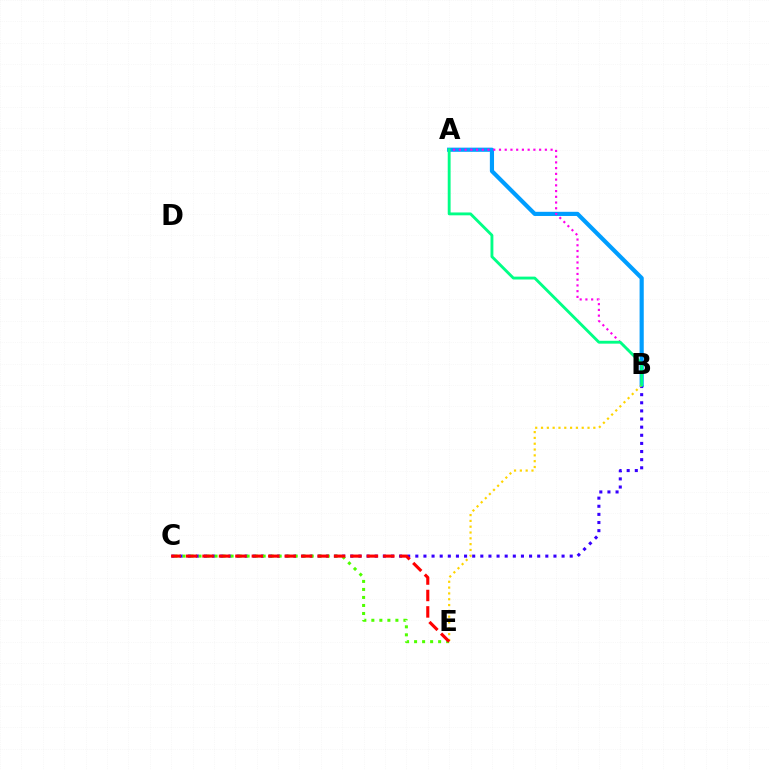{('A', 'B'): [{'color': '#009eff', 'line_style': 'solid', 'thickness': 3.0}, {'color': '#ff00ed', 'line_style': 'dotted', 'thickness': 1.56}, {'color': '#00ff86', 'line_style': 'solid', 'thickness': 2.06}], ('B', 'C'): [{'color': '#3700ff', 'line_style': 'dotted', 'thickness': 2.21}], ('B', 'E'): [{'color': '#ffd500', 'line_style': 'dotted', 'thickness': 1.58}], ('C', 'E'): [{'color': '#4fff00', 'line_style': 'dotted', 'thickness': 2.18}, {'color': '#ff0000', 'line_style': 'dashed', 'thickness': 2.23}]}